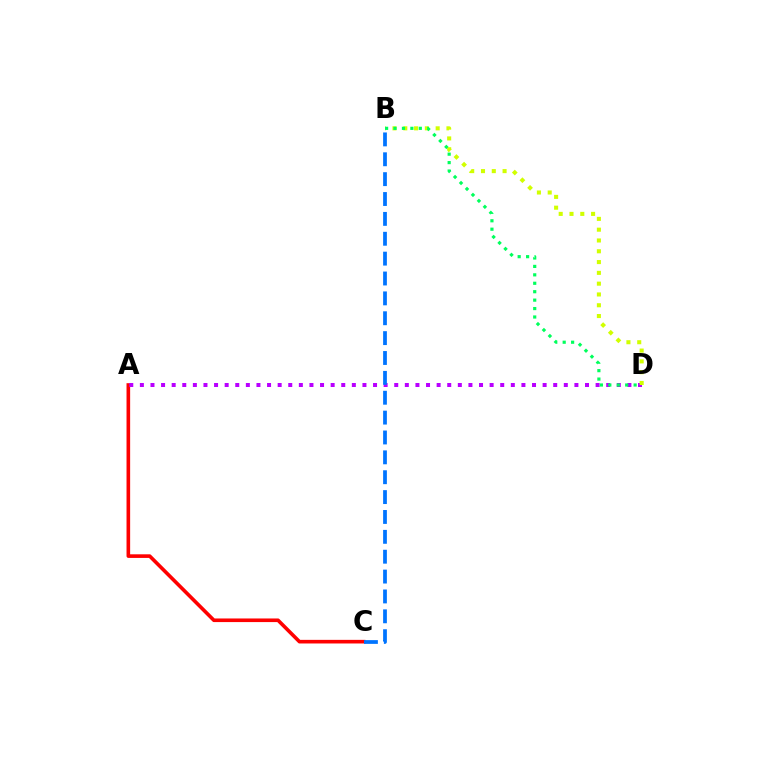{('A', 'C'): [{'color': '#ff0000', 'line_style': 'solid', 'thickness': 2.6}], ('A', 'D'): [{'color': '#b900ff', 'line_style': 'dotted', 'thickness': 2.88}], ('B', 'D'): [{'color': '#d1ff00', 'line_style': 'dotted', 'thickness': 2.93}, {'color': '#00ff5c', 'line_style': 'dotted', 'thickness': 2.29}], ('B', 'C'): [{'color': '#0074ff', 'line_style': 'dashed', 'thickness': 2.7}]}